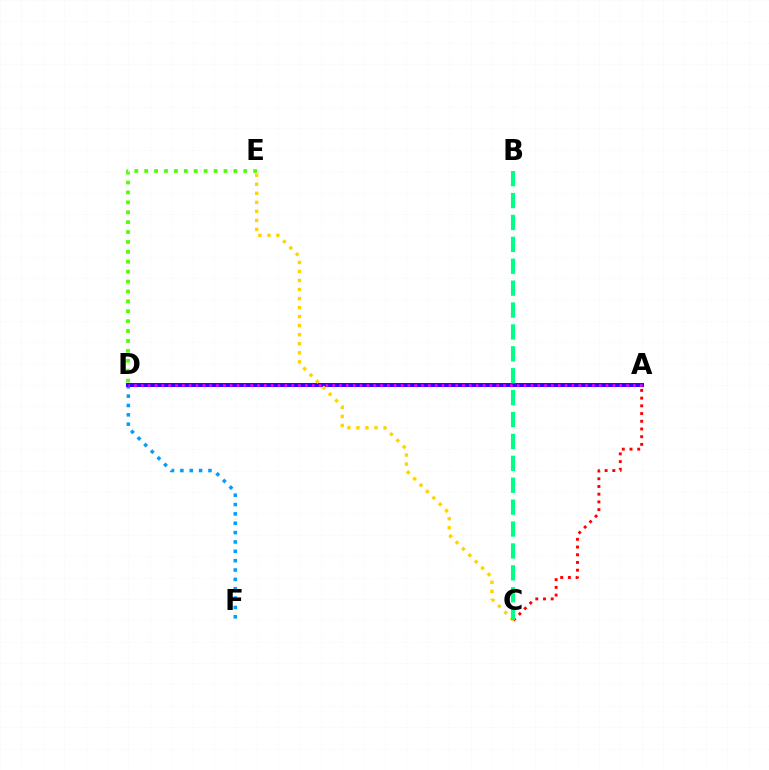{('D', 'F'): [{'color': '#009eff', 'line_style': 'dotted', 'thickness': 2.54}], ('A', 'C'): [{'color': '#ff0000', 'line_style': 'dotted', 'thickness': 2.1}], ('A', 'D'): [{'color': '#3700ff', 'line_style': 'solid', 'thickness': 2.87}, {'color': '#ff00ed', 'line_style': 'dotted', 'thickness': 1.86}], ('C', 'E'): [{'color': '#ffd500', 'line_style': 'dotted', 'thickness': 2.45}], ('B', 'C'): [{'color': '#00ff86', 'line_style': 'dashed', 'thickness': 2.97}], ('D', 'E'): [{'color': '#4fff00', 'line_style': 'dotted', 'thickness': 2.69}]}